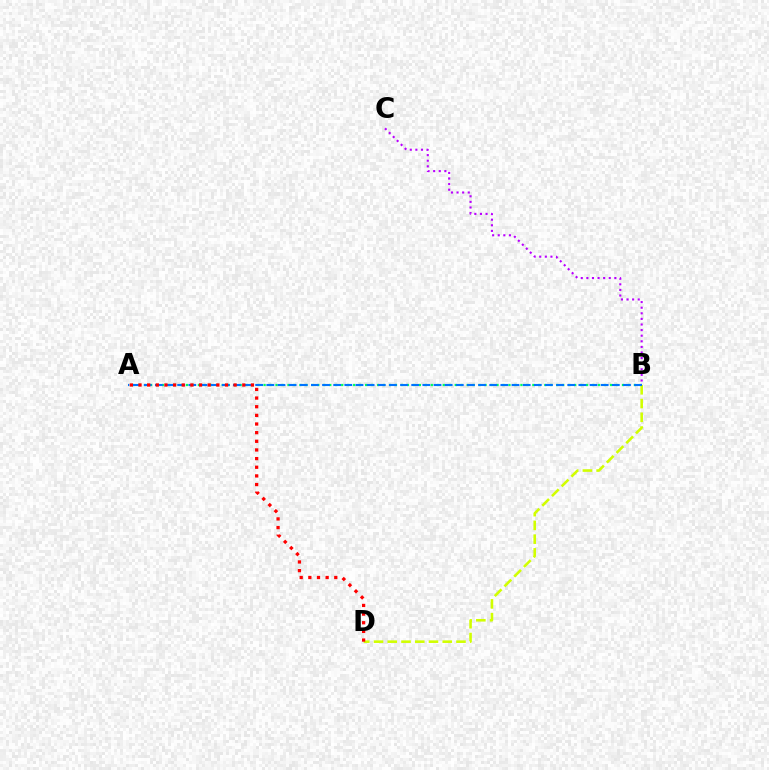{('A', 'B'): [{'color': '#00ff5c', 'line_style': 'dotted', 'thickness': 1.62}, {'color': '#0074ff', 'line_style': 'dashed', 'thickness': 1.51}], ('B', 'D'): [{'color': '#d1ff00', 'line_style': 'dashed', 'thickness': 1.87}], ('B', 'C'): [{'color': '#b900ff', 'line_style': 'dotted', 'thickness': 1.52}], ('A', 'D'): [{'color': '#ff0000', 'line_style': 'dotted', 'thickness': 2.35}]}